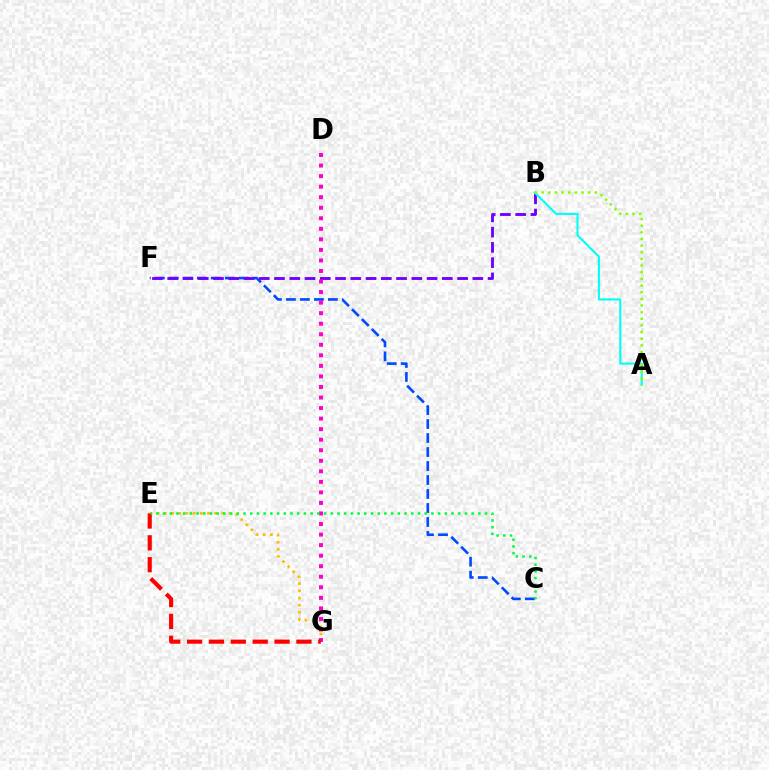{('C', 'F'): [{'color': '#004bff', 'line_style': 'dashed', 'thickness': 1.9}], ('B', 'F'): [{'color': '#7200ff', 'line_style': 'dashed', 'thickness': 2.07}], ('A', 'B'): [{'color': '#00fff6', 'line_style': 'solid', 'thickness': 1.52}, {'color': '#84ff00', 'line_style': 'dotted', 'thickness': 1.81}], ('E', 'G'): [{'color': '#ffbd00', 'line_style': 'dotted', 'thickness': 1.95}, {'color': '#ff0000', 'line_style': 'dashed', 'thickness': 2.97}], ('D', 'G'): [{'color': '#ff00cf', 'line_style': 'dotted', 'thickness': 2.86}], ('C', 'E'): [{'color': '#00ff39', 'line_style': 'dotted', 'thickness': 1.82}]}